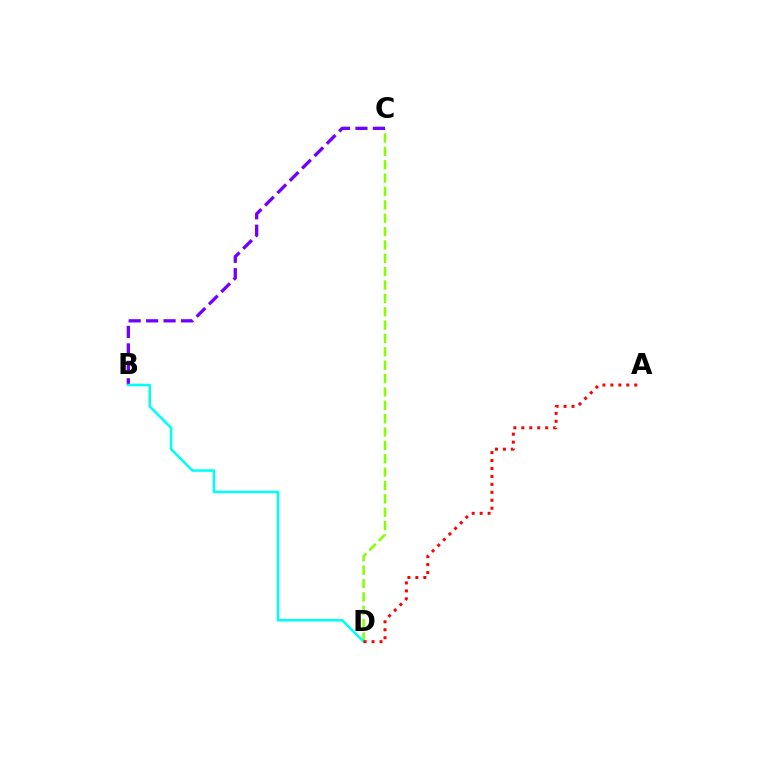{('C', 'D'): [{'color': '#84ff00', 'line_style': 'dashed', 'thickness': 1.82}], ('B', 'C'): [{'color': '#7200ff', 'line_style': 'dashed', 'thickness': 2.37}], ('B', 'D'): [{'color': '#00fff6', 'line_style': 'solid', 'thickness': 1.83}], ('A', 'D'): [{'color': '#ff0000', 'line_style': 'dotted', 'thickness': 2.16}]}